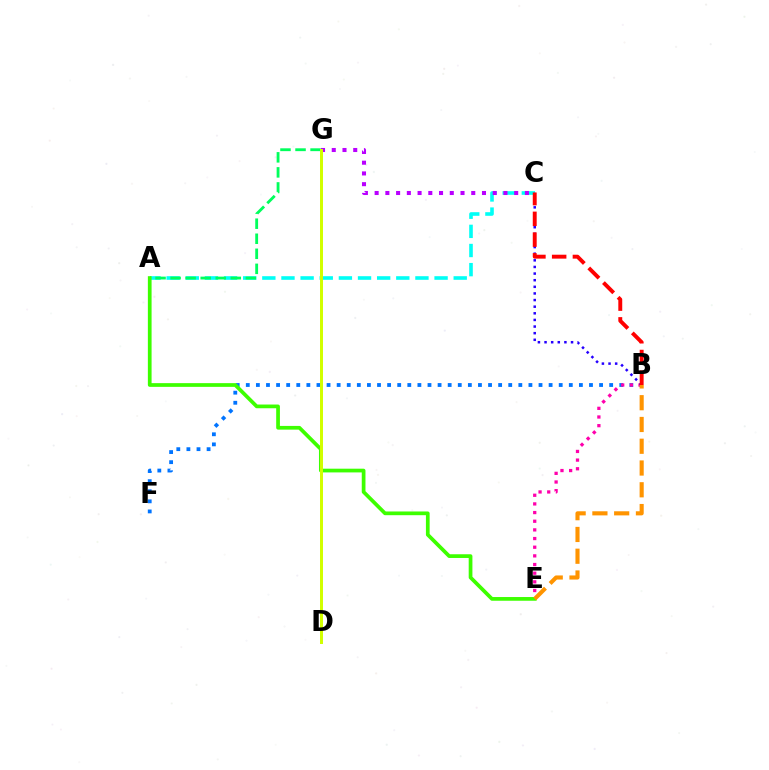{('A', 'C'): [{'color': '#00fff6', 'line_style': 'dashed', 'thickness': 2.6}], ('A', 'G'): [{'color': '#00ff5c', 'line_style': 'dashed', 'thickness': 2.04}], ('B', 'F'): [{'color': '#0074ff', 'line_style': 'dotted', 'thickness': 2.74}], ('B', 'E'): [{'color': '#ff00ac', 'line_style': 'dotted', 'thickness': 2.35}, {'color': '#ff9400', 'line_style': 'dashed', 'thickness': 2.96}], ('C', 'G'): [{'color': '#b900ff', 'line_style': 'dotted', 'thickness': 2.92}], ('A', 'E'): [{'color': '#3dff00', 'line_style': 'solid', 'thickness': 2.68}], ('B', 'C'): [{'color': '#2500ff', 'line_style': 'dotted', 'thickness': 1.8}, {'color': '#ff0000', 'line_style': 'dashed', 'thickness': 2.82}], ('D', 'G'): [{'color': '#d1ff00', 'line_style': 'solid', 'thickness': 2.15}]}